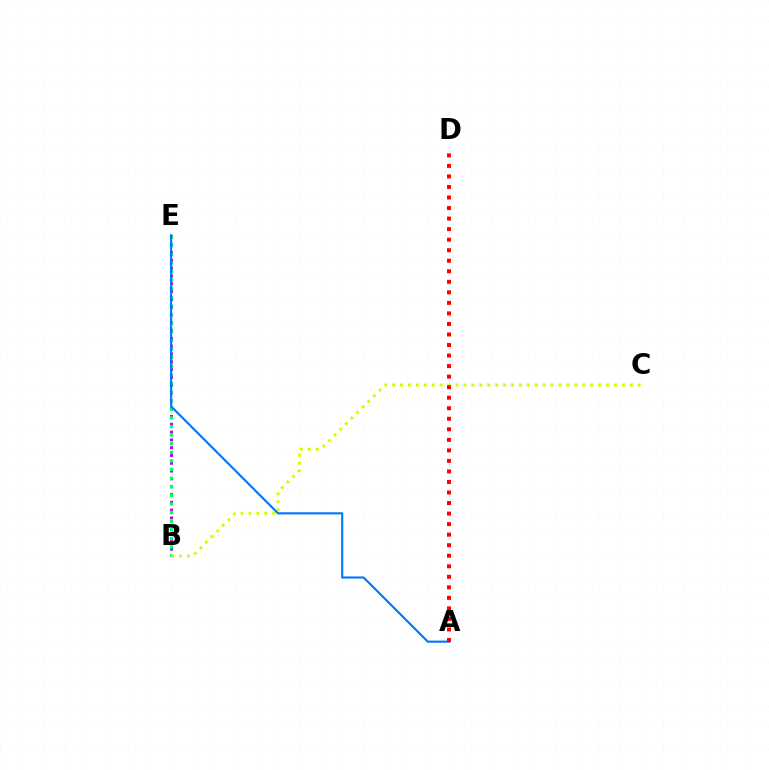{('B', 'E'): [{'color': '#b900ff', 'line_style': 'dotted', 'thickness': 2.12}, {'color': '#00ff5c', 'line_style': 'dotted', 'thickness': 2.34}], ('B', 'C'): [{'color': '#d1ff00', 'line_style': 'dotted', 'thickness': 2.15}], ('A', 'E'): [{'color': '#0074ff', 'line_style': 'solid', 'thickness': 1.52}], ('A', 'D'): [{'color': '#ff0000', 'line_style': 'dotted', 'thickness': 2.86}]}